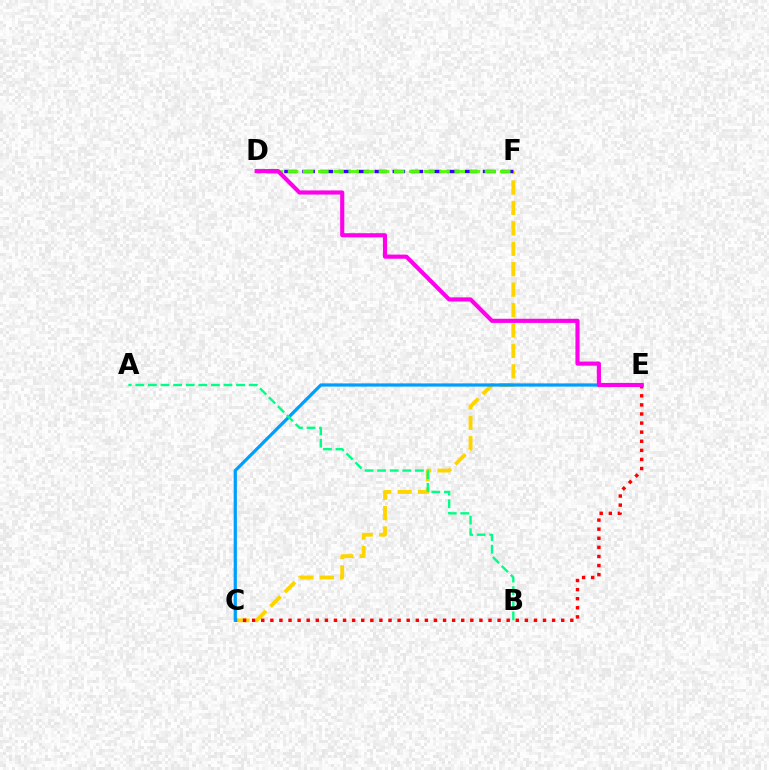{('C', 'F'): [{'color': '#ffd500', 'line_style': 'dashed', 'thickness': 2.77}], ('C', 'E'): [{'color': '#ff0000', 'line_style': 'dotted', 'thickness': 2.47}, {'color': '#009eff', 'line_style': 'solid', 'thickness': 2.32}], ('D', 'F'): [{'color': '#3700ff', 'line_style': 'dashed', 'thickness': 2.45}, {'color': '#4fff00', 'line_style': 'dashed', 'thickness': 2.06}], ('A', 'B'): [{'color': '#00ff86', 'line_style': 'dashed', 'thickness': 1.71}], ('D', 'E'): [{'color': '#ff00ed', 'line_style': 'solid', 'thickness': 2.99}]}